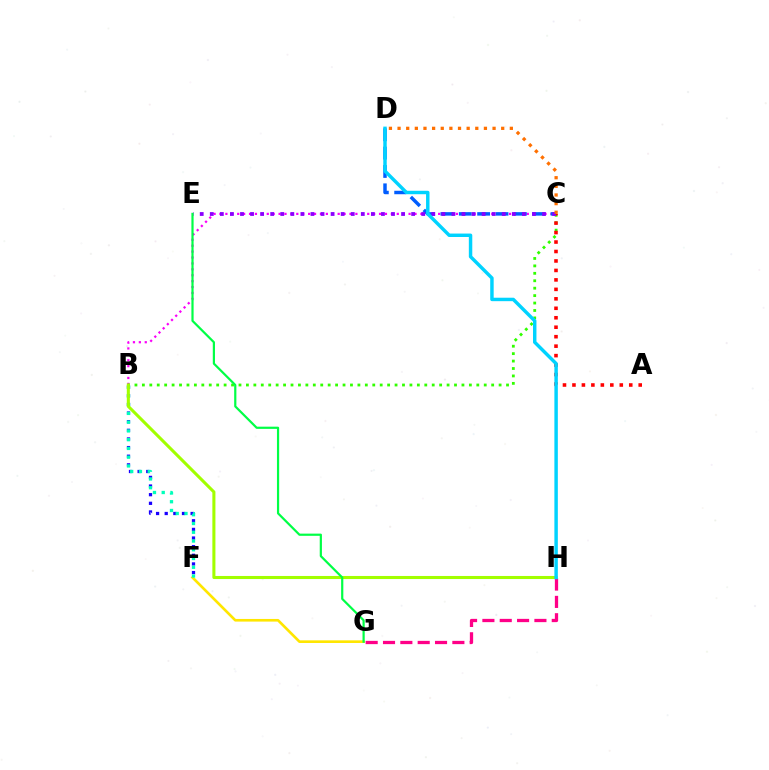{('G', 'H'): [{'color': '#ff0088', 'line_style': 'dashed', 'thickness': 2.36}], ('B', 'C'): [{'color': '#fa00f9', 'line_style': 'dotted', 'thickness': 1.61}, {'color': '#31ff00', 'line_style': 'dotted', 'thickness': 2.02}], ('C', 'D'): [{'color': '#005dff', 'line_style': 'dashed', 'thickness': 2.49}, {'color': '#ff7000', 'line_style': 'dotted', 'thickness': 2.35}], ('A', 'C'): [{'color': '#ff0000', 'line_style': 'dotted', 'thickness': 2.57}], ('F', 'G'): [{'color': '#ffe600', 'line_style': 'solid', 'thickness': 1.9}], ('B', 'F'): [{'color': '#1900ff', 'line_style': 'dotted', 'thickness': 2.35}, {'color': '#00ffbb', 'line_style': 'dotted', 'thickness': 2.38}], ('C', 'E'): [{'color': '#8a00ff', 'line_style': 'dotted', 'thickness': 2.74}], ('B', 'H'): [{'color': '#a2ff00', 'line_style': 'solid', 'thickness': 2.2}], ('D', 'H'): [{'color': '#00d3ff', 'line_style': 'solid', 'thickness': 2.48}], ('E', 'G'): [{'color': '#00ff45', 'line_style': 'solid', 'thickness': 1.58}]}